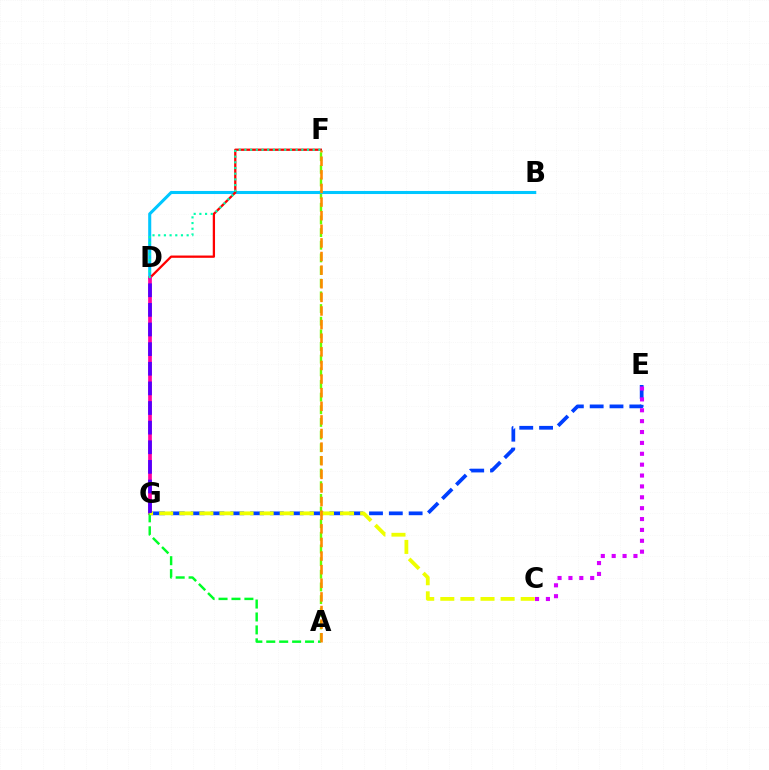{('A', 'F'): [{'color': '#66ff00', 'line_style': 'dashed', 'thickness': 1.72}, {'color': '#ff8800', 'line_style': 'dashed', 'thickness': 1.85}], ('B', 'D'): [{'color': '#00c7ff', 'line_style': 'solid', 'thickness': 2.2}], ('E', 'G'): [{'color': '#003fff', 'line_style': 'dashed', 'thickness': 2.69}], ('D', 'F'): [{'color': '#ff0000', 'line_style': 'solid', 'thickness': 1.64}, {'color': '#00ffaf', 'line_style': 'dotted', 'thickness': 1.55}], ('D', 'G'): [{'color': '#ff00a0', 'line_style': 'solid', 'thickness': 2.67}, {'color': '#4f00ff', 'line_style': 'dashed', 'thickness': 2.67}], ('A', 'G'): [{'color': '#00ff27', 'line_style': 'dashed', 'thickness': 1.76}], ('C', 'E'): [{'color': '#d600ff', 'line_style': 'dotted', 'thickness': 2.96}], ('C', 'G'): [{'color': '#eeff00', 'line_style': 'dashed', 'thickness': 2.73}]}